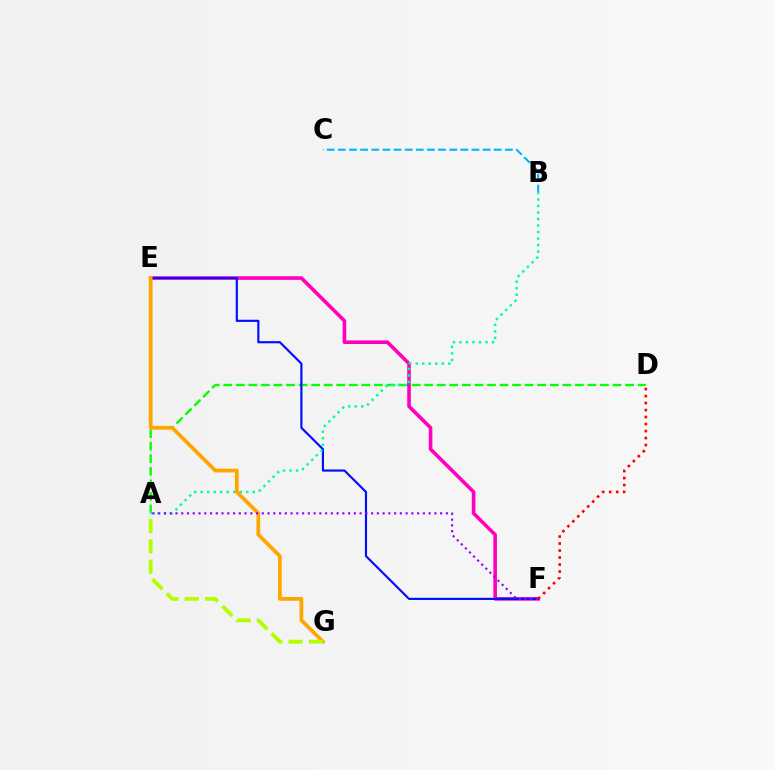{('A', 'D'): [{'color': '#08ff00', 'line_style': 'dashed', 'thickness': 1.71}], ('E', 'F'): [{'color': '#ff00bd', 'line_style': 'solid', 'thickness': 2.6}, {'color': '#0010ff', 'line_style': 'solid', 'thickness': 1.57}], ('D', 'F'): [{'color': '#ff0000', 'line_style': 'dotted', 'thickness': 1.9}], ('A', 'B'): [{'color': '#00ff9d', 'line_style': 'dotted', 'thickness': 1.77}], ('E', 'G'): [{'color': '#ffa500', 'line_style': 'solid', 'thickness': 2.7}], ('A', 'F'): [{'color': '#9b00ff', 'line_style': 'dotted', 'thickness': 1.56}], ('A', 'G'): [{'color': '#b3ff00', 'line_style': 'dashed', 'thickness': 2.75}], ('B', 'C'): [{'color': '#00b5ff', 'line_style': 'dashed', 'thickness': 1.51}]}